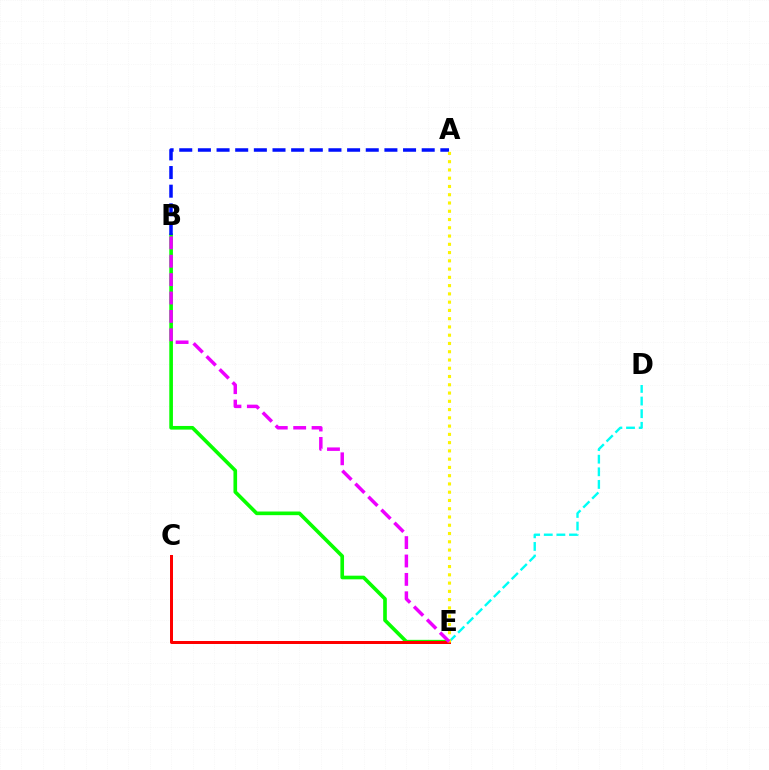{('D', 'E'): [{'color': '#00fff6', 'line_style': 'dashed', 'thickness': 1.72}], ('B', 'E'): [{'color': '#08ff00', 'line_style': 'solid', 'thickness': 2.62}, {'color': '#ee00ff', 'line_style': 'dashed', 'thickness': 2.5}], ('C', 'E'): [{'color': '#ff0000', 'line_style': 'solid', 'thickness': 2.16}], ('A', 'B'): [{'color': '#0010ff', 'line_style': 'dashed', 'thickness': 2.53}], ('A', 'E'): [{'color': '#fcf500', 'line_style': 'dotted', 'thickness': 2.25}]}